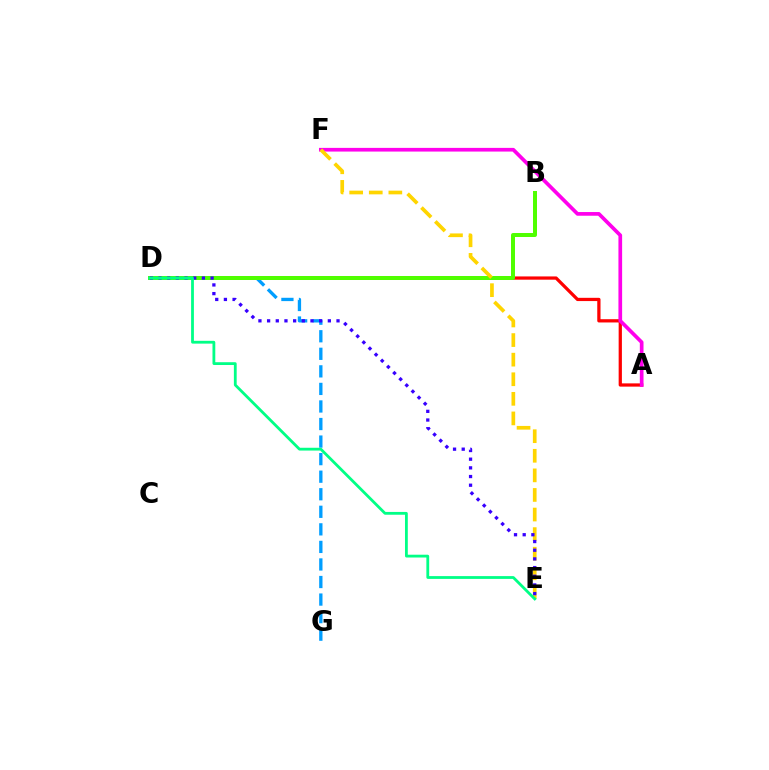{('A', 'D'): [{'color': '#ff0000', 'line_style': 'solid', 'thickness': 2.34}], ('A', 'F'): [{'color': '#ff00ed', 'line_style': 'solid', 'thickness': 2.66}], ('D', 'G'): [{'color': '#009eff', 'line_style': 'dashed', 'thickness': 2.38}], ('B', 'D'): [{'color': '#4fff00', 'line_style': 'solid', 'thickness': 2.87}], ('E', 'F'): [{'color': '#ffd500', 'line_style': 'dashed', 'thickness': 2.66}], ('D', 'E'): [{'color': '#3700ff', 'line_style': 'dotted', 'thickness': 2.36}, {'color': '#00ff86', 'line_style': 'solid', 'thickness': 2.02}]}